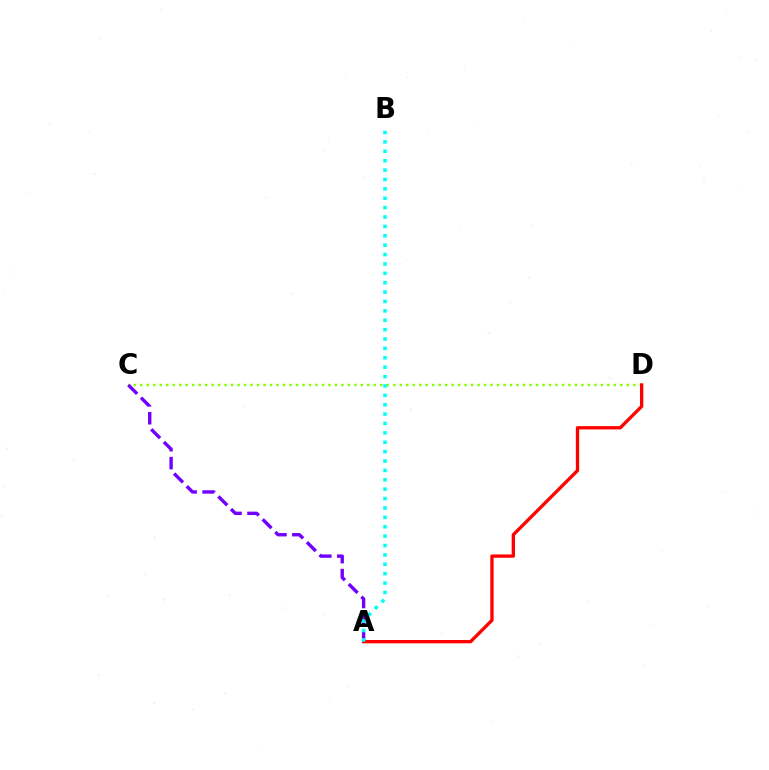{('C', 'D'): [{'color': '#84ff00', 'line_style': 'dotted', 'thickness': 1.76}], ('A', 'C'): [{'color': '#7200ff', 'line_style': 'dashed', 'thickness': 2.43}], ('A', 'D'): [{'color': '#ff0000', 'line_style': 'solid', 'thickness': 2.39}], ('A', 'B'): [{'color': '#00fff6', 'line_style': 'dotted', 'thickness': 2.55}]}